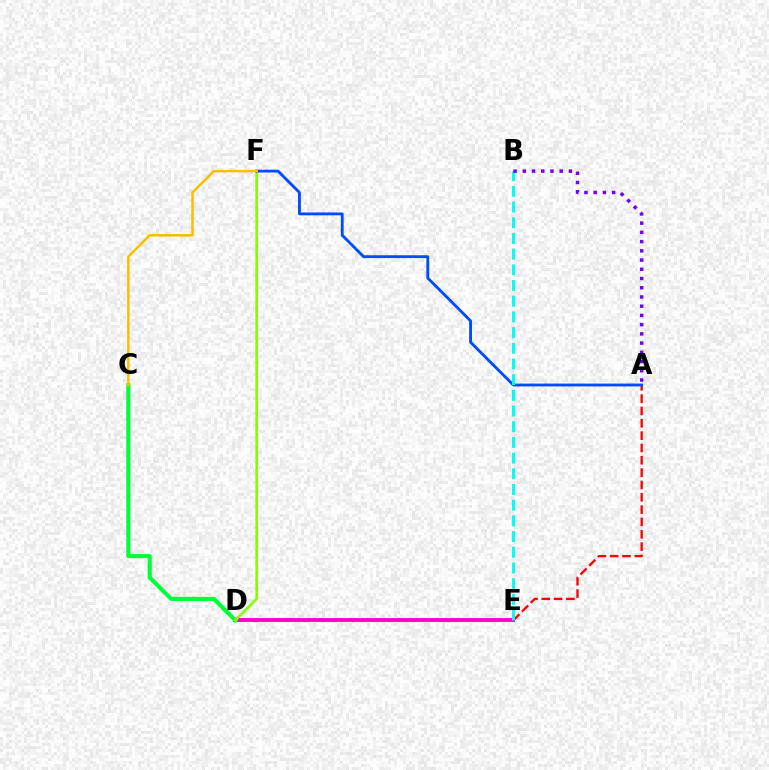{('D', 'E'): [{'color': '#ff00cf', 'line_style': 'solid', 'thickness': 2.79}], ('C', 'D'): [{'color': '#00ff39', 'line_style': 'solid', 'thickness': 2.96}], ('A', 'E'): [{'color': '#ff0000', 'line_style': 'dashed', 'thickness': 1.68}], ('D', 'F'): [{'color': '#84ff00', 'line_style': 'solid', 'thickness': 1.89}], ('A', 'F'): [{'color': '#004bff', 'line_style': 'solid', 'thickness': 2.05}], ('C', 'F'): [{'color': '#ffbd00', 'line_style': 'solid', 'thickness': 1.8}], ('B', 'E'): [{'color': '#00fff6', 'line_style': 'dashed', 'thickness': 2.13}], ('A', 'B'): [{'color': '#7200ff', 'line_style': 'dotted', 'thickness': 2.51}]}